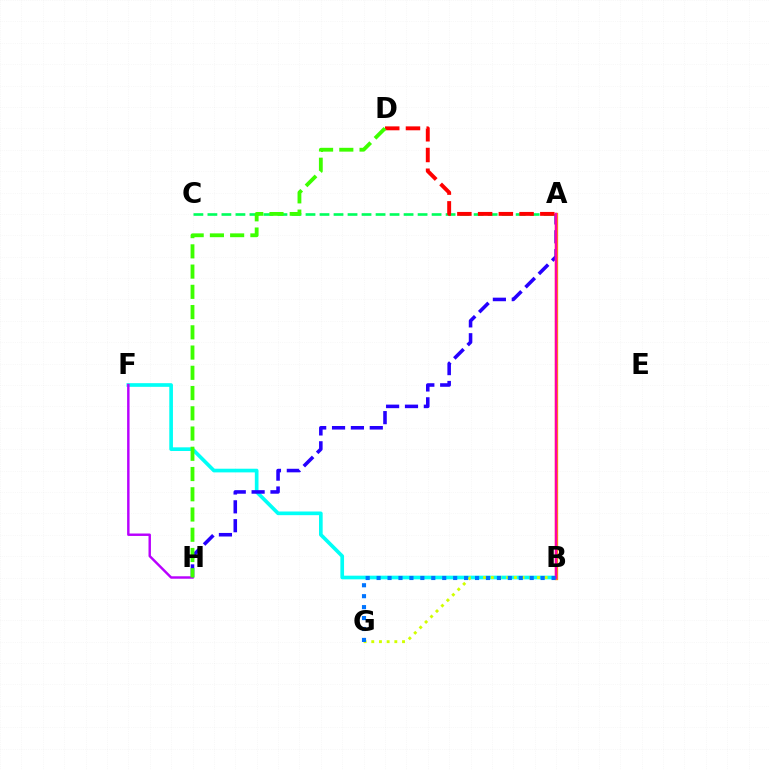{('A', 'C'): [{'color': '#00ff5c', 'line_style': 'dashed', 'thickness': 1.9}], ('B', 'F'): [{'color': '#00fff6', 'line_style': 'solid', 'thickness': 2.64}], ('B', 'G'): [{'color': '#d1ff00', 'line_style': 'dotted', 'thickness': 2.09}, {'color': '#0074ff', 'line_style': 'dotted', 'thickness': 2.97}], ('A', 'H'): [{'color': '#2500ff', 'line_style': 'dashed', 'thickness': 2.56}], ('F', 'H'): [{'color': '#b900ff', 'line_style': 'solid', 'thickness': 1.75}], ('A', 'B'): [{'color': '#ff9400', 'line_style': 'solid', 'thickness': 2.38}, {'color': '#ff00ac', 'line_style': 'solid', 'thickness': 1.74}], ('A', 'D'): [{'color': '#ff0000', 'line_style': 'dashed', 'thickness': 2.82}], ('D', 'H'): [{'color': '#3dff00', 'line_style': 'dashed', 'thickness': 2.75}]}